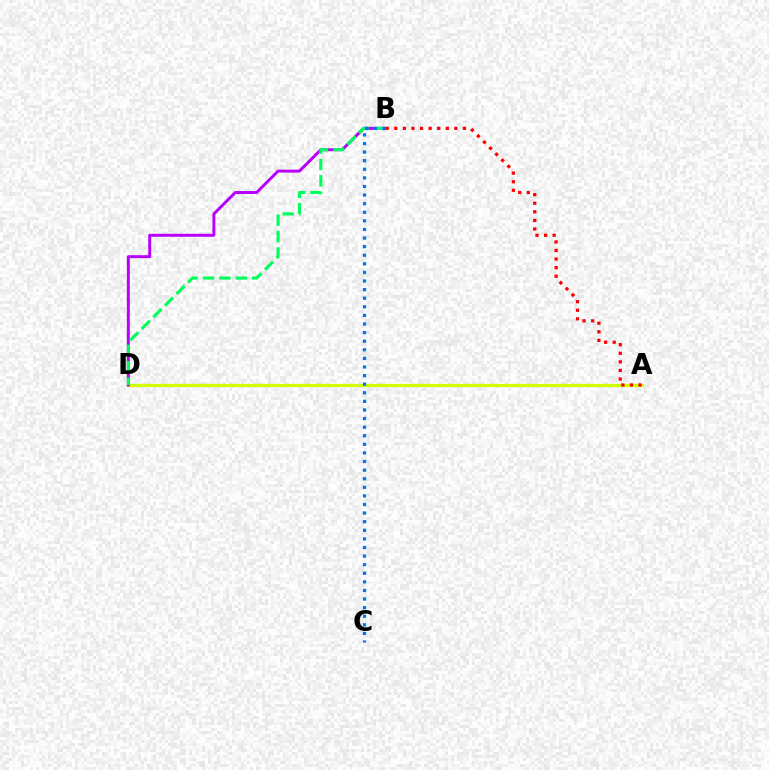{('A', 'D'): [{'color': '#d1ff00', 'line_style': 'solid', 'thickness': 2.36}], ('B', 'D'): [{'color': '#b900ff', 'line_style': 'solid', 'thickness': 2.13}, {'color': '#00ff5c', 'line_style': 'dashed', 'thickness': 2.23}], ('A', 'B'): [{'color': '#ff0000', 'line_style': 'dotted', 'thickness': 2.33}], ('B', 'C'): [{'color': '#0074ff', 'line_style': 'dotted', 'thickness': 2.34}]}